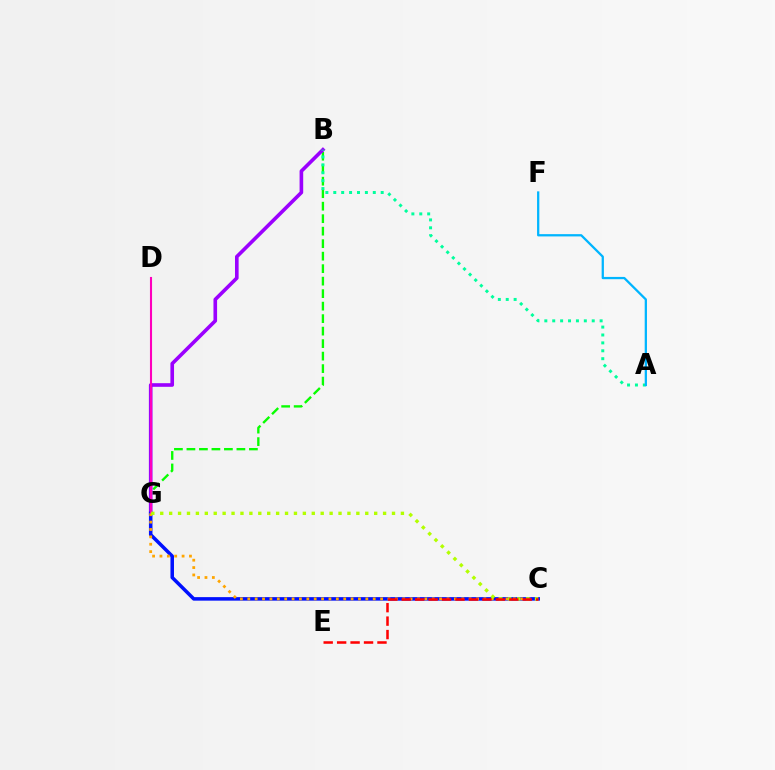{('B', 'G'): [{'color': '#08ff00', 'line_style': 'dashed', 'thickness': 1.7}, {'color': '#9b00ff', 'line_style': 'solid', 'thickness': 2.61}], ('A', 'B'): [{'color': '#00ff9d', 'line_style': 'dotted', 'thickness': 2.15}], ('C', 'G'): [{'color': '#0010ff', 'line_style': 'solid', 'thickness': 2.54}, {'color': '#ffa500', 'line_style': 'dotted', 'thickness': 2.0}, {'color': '#b3ff00', 'line_style': 'dotted', 'thickness': 2.42}], ('D', 'G'): [{'color': '#ff00bd', 'line_style': 'solid', 'thickness': 1.51}], ('A', 'F'): [{'color': '#00b5ff', 'line_style': 'solid', 'thickness': 1.64}], ('C', 'E'): [{'color': '#ff0000', 'line_style': 'dashed', 'thickness': 1.83}]}